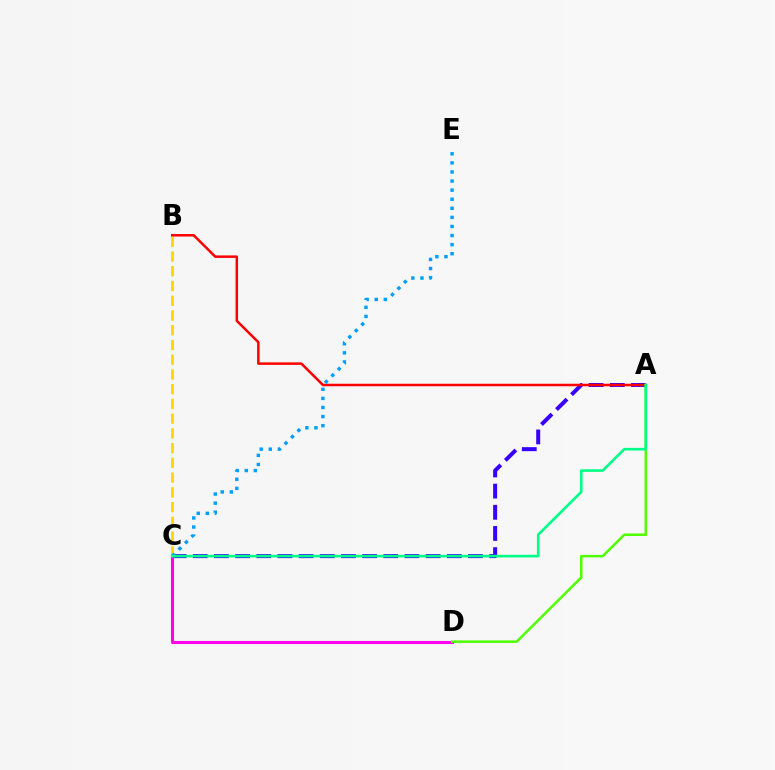{('A', 'C'): [{'color': '#3700ff', 'line_style': 'dashed', 'thickness': 2.88}, {'color': '#00ff86', 'line_style': 'solid', 'thickness': 1.89}], ('C', 'D'): [{'color': '#ff00ed', 'line_style': 'solid', 'thickness': 2.22}], ('B', 'C'): [{'color': '#ffd500', 'line_style': 'dashed', 'thickness': 2.0}], ('A', 'B'): [{'color': '#ff0000', 'line_style': 'solid', 'thickness': 1.8}], ('C', 'E'): [{'color': '#009eff', 'line_style': 'dotted', 'thickness': 2.47}], ('A', 'D'): [{'color': '#4fff00', 'line_style': 'solid', 'thickness': 1.8}]}